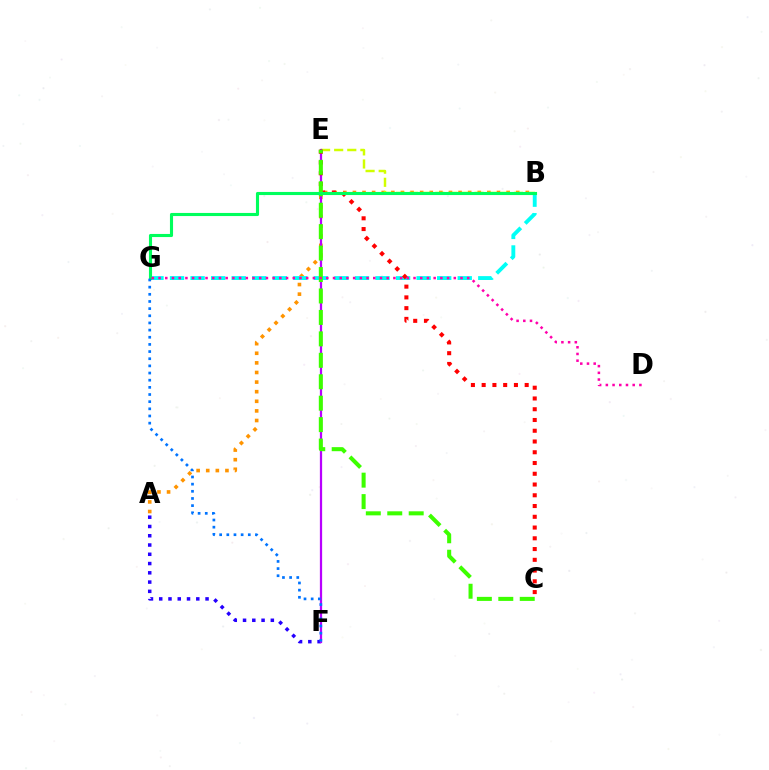{('A', 'B'): [{'color': '#ff9400', 'line_style': 'dotted', 'thickness': 2.61}], ('B', 'E'): [{'color': '#d1ff00', 'line_style': 'dashed', 'thickness': 1.78}], ('A', 'F'): [{'color': '#2500ff', 'line_style': 'dotted', 'thickness': 2.52}], ('E', 'F'): [{'color': '#b900ff', 'line_style': 'solid', 'thickness': 1.62}], ('B', 'G'): [{'color': '#00fff6', 'line_style': 'dashed', 'thickness': 2.79}, {'color': '#00ff5c', 'line_style': 'solid', 'thickness': 2.24}], ('C', 'E'): [{'color': '#ff0000', 'line_style': 'dotted', 'thickness': 2.92}, {'color': '#3dff00', 'line_style': 'dashed', 'thickness': 2.91}], ('D', 'G'): [{'color': '#ff00ac', 'line_style': 'dotted', 'thickness': 1.82}], ('F', 'G'): [{'color': '#0074ff', 'line_style': 'dotted', 'thickness': 1.94}]}